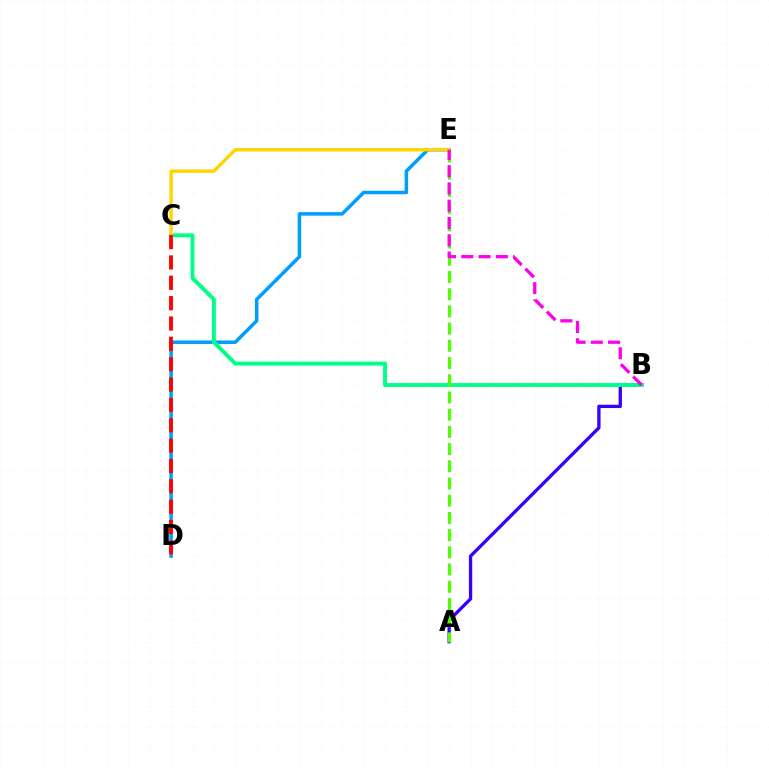{('D', 'E'): [{'color': '#009eff', 'line_style': 'solid', 'thickness': 2.52}], ('A', 'B'): [{'color': '#3700ff', 'line_style': 'solid', 'thickness': 2.39}], ('B', 'C'): [{'color': '#00ff86', 'line_style': 'solid', 'thickness': 2.82}], ('C', 'E'): [{'color': '#ffd500', 'line_style': 'solid', 'thickness': 2.45}], ('A', 'E'): [{'color': '#4fff00', 'line_style': 'dashed', 'thickness': 2.34}], ('B', 'E'): [{'color': '#ff00ed', 'line_style': 'dashed', 'thickness': 2.35}], ('C', 'D'): [{'color': '#ff0000', 'line_style': 'dashed', 'thickness': 2.76}]}